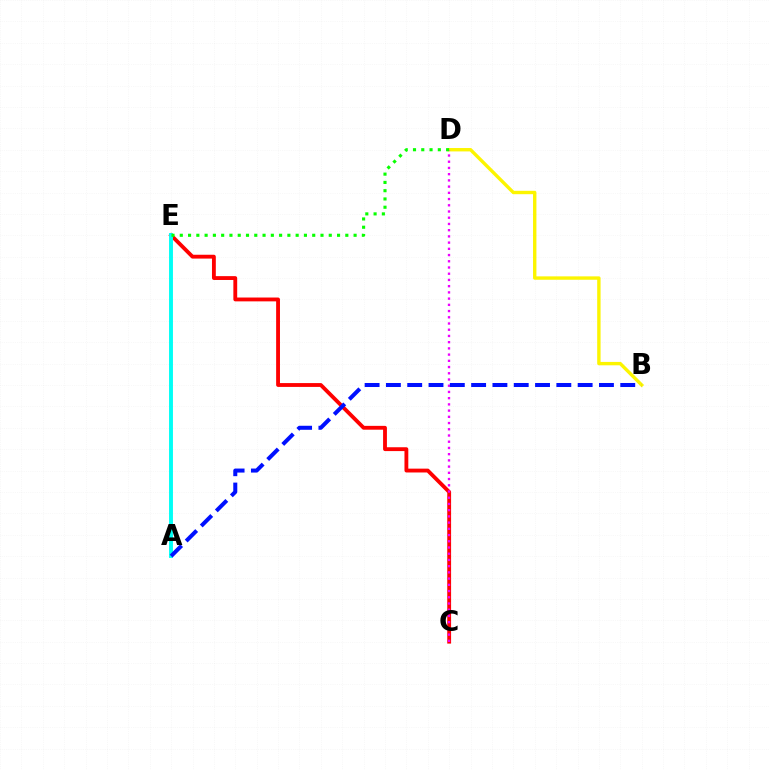{('C', 'E'): [{'color': '#ff0000', 'line_style': 'solid', 'thickness': 2.76}], ('A', 'E'): [{'color': '#00fff6', 'line_style': 'solid', 'thickness': 2.81}], ('B', 'D'): [{'color': '#fcf500', 'line_style': 'solid', 'thickness': 2.44}], ('C', 'D'): [{'color': '#ee00ff', 'line_style': 'dotted', 'thickness': 1.69}], ('D', 'E'): [{'color': '#08ff00', 'line_style': 'dotted', 'thickness': 2.25}], ('A', 'B'): [{'color': '#0010ff', 'line_style': 'dashed', 'thickness': 2.89}]}